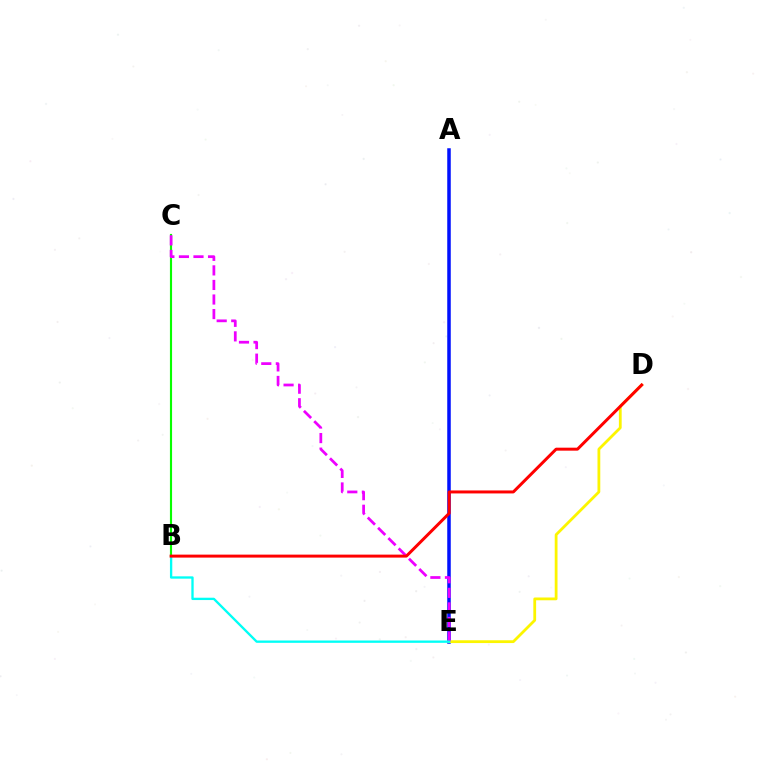{('B', 'C'): [{'color': '#08ff00', 'line_style': 'solid', 'thickness': 1.54}], ('A', 'E'): [{'color': '#0010ff', 'line_style': 'solid', 'thickness': 2.53}], ('D', 'E'): [{'color': '#fcf500', 'line_style': 'solid', 'thickness': 2.0}], ('C', 'E'): [{'color': '#ee00ff', 'line_style': 'dashed', 'thickness': 1.98}], ('B', 'E'): [{'color': '#00fff6', 'line_style': 'solid', 'thickness': 1.68}], ('B', 'D'): [{'color': '#ff0000', 'line_style': 'solid', 'thickness': 2.15}]}